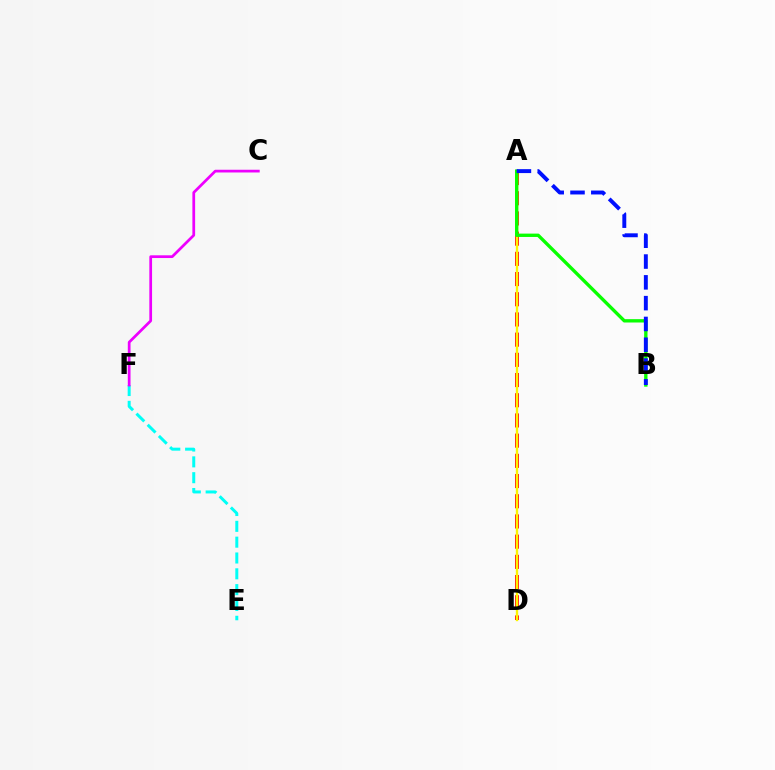{('A', 'D'): [{'color': '#ff0000', 'line_style': 'dashed', 'thickness': 2.74}, {'color': '#fcf500', 'line_style': 'solid', 'thickness': 1.7}], ('E', 'F'): [{'color': '#00fff6', 'line_style': 'dashed', 'thickness': 2.15}], ('A', 'B'): [{'color': '#08ff00', 'line_style': 'solid', 'thickness': 2.41}, {'color': '#0010ff', 'line_style': 'dashed', 'thickness': 2.83}], ('C', 'F'): [{'color': '#ee00ff', 'line_style': 'solid', 'thickness': 1.97}]}